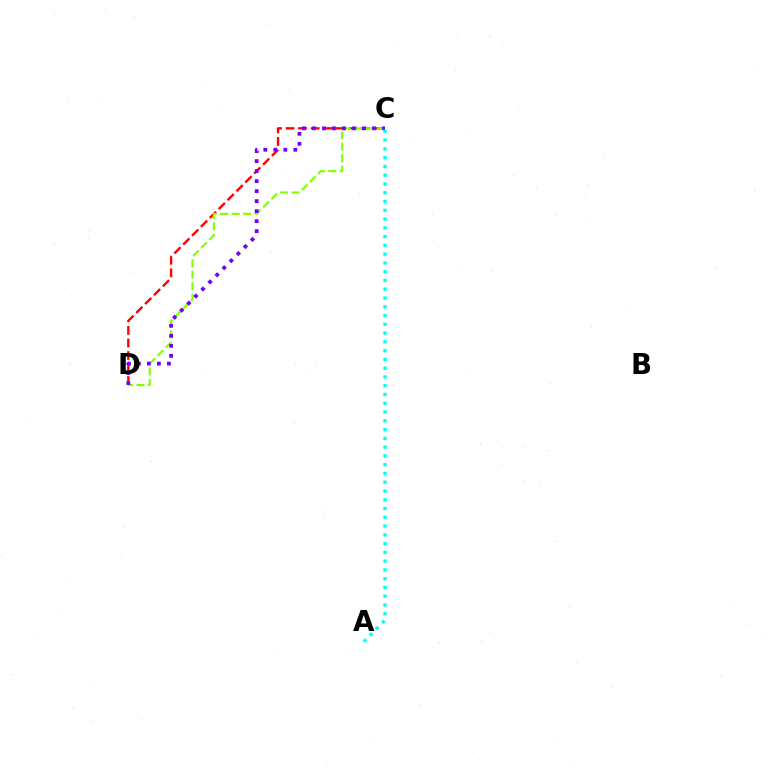{('C', 'D'): [{'color': '#ff0000', 'line_style': 'dashed', 'thickness': 1.7}, {'color': '#84ff00', 'line_style': 'dashed', 'thickness': 1.55}, {'color': '#7200ff', 'line_style': 'dotted', 'thickness': 2.72}], ('A', 'C'): [{'color': '#00fff6', 'line_style': 'dotted', 'thickness': 2.38}]}